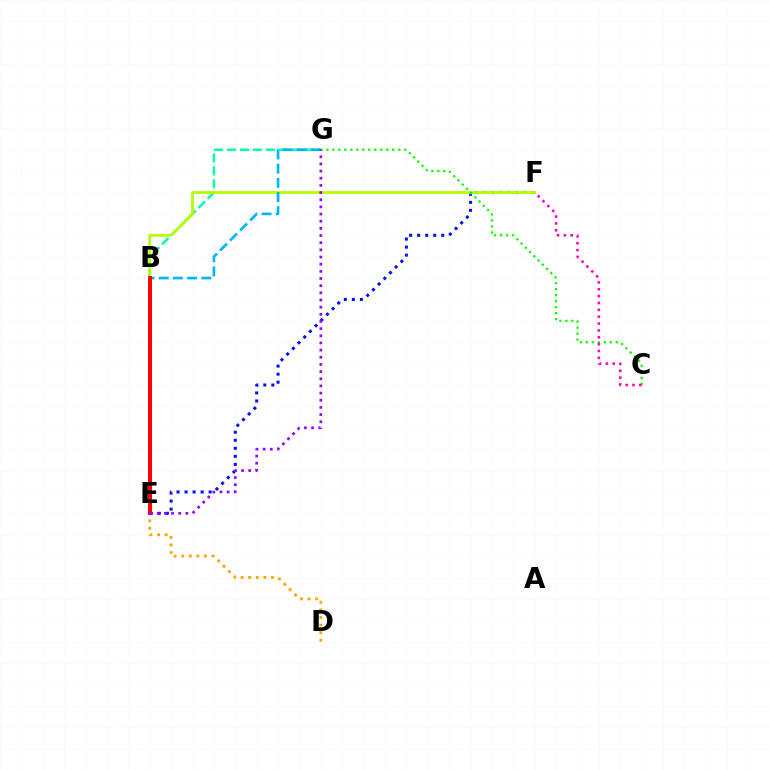{('E', 'F'): [{'color': '#0010ff', 'line_style': 'dotted', 'thickness': 2.18}], ('B', 'G'): [{'color': '#00ff9d', 'line_style': 'dashed', 'thickness': 1.76}, {'color': '#00b5ff', 'line_style': 'dashed', 'thickness': 1.93}], ('B', 'F'): [{'color': '#b3ff00', 'line_style': 'solid', 'thickness': 2.01}], ('C', 'G'): [{'color': '#08ff00', 'line_style': 'dotted', 'thickness': 1.63}], ('B', 'D'): [{'color': '#ffa500', 'line_style': 'dotted', 'thickness': 2.06}], ('B', 'E'): [{'color': '#ff0000', 'line_style': 'solid', 'thickness': 2.89}], ('E', 'G'): [{'color': '#9b00ff', 'line_style': 'dotted', 'thickness': 1.95}], ('C', 'F'): [{'color': '#ff00bd', 'line_style': 'dotted', 'thickness': 1.86}]}